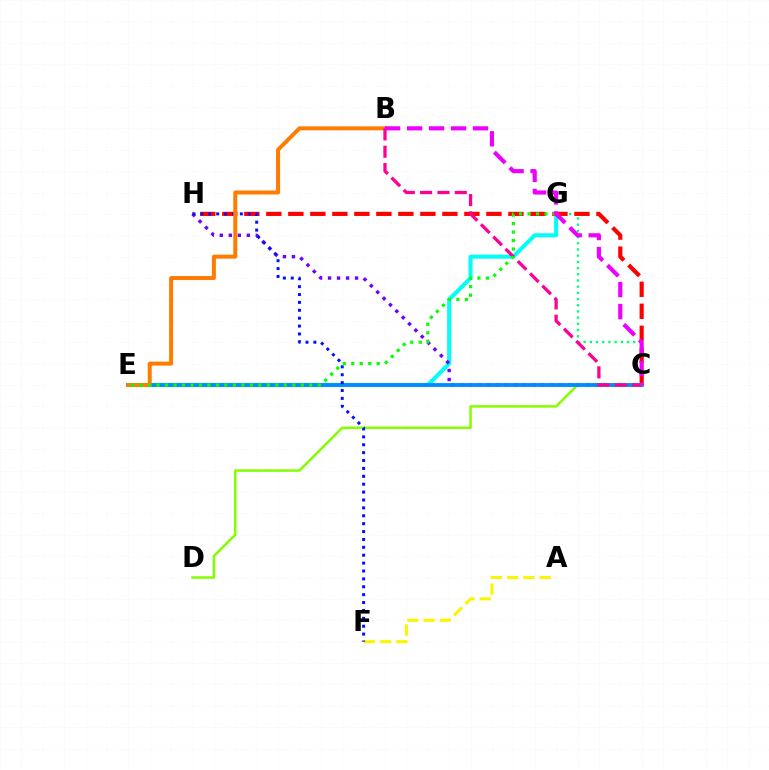{('E', 'G'): [{'color': '#00fff6', 'line_style': 'solid', 'thickness': 2.92}, {'color': '#08ff00', 'line_style': 'dotted', 'thickness': 2.3}], ('A', 'F'): [{'color': '#fcf500', 'line_style': 'dashed', 'thickness': 2.21}], ('C', 'G'): [{'color': '#00ff74', 'line_style': 'dotted', 'thickness': 1.68}], ('C', 'H'): [{'color': '#ff0000', 'line_style': 'dashed', 'thickness': 2.99}, {'color': '#7200ff', 'line_style': 'dotted', 'thickness': 2.44}], ('C', 'D'): [{'color': '#84ff00', 'line_style': 'solid', 'thickness': 1.81}], ('C', 'E'): [{'color': '#008cff', 'line_style': 'solid', 'thickness': 2.75}], ('F', 'H'): [{'color': '#0010ff', 'line_style': 'dotted', 'thickness': 2.14}], ('B', 'E'): [{'color': '#ff7c00', 'line_style': 'solid', 'thickness': 2.87}], ('B', 'C'): [{'color': '#ff0094', 'line_style': 'dashed', 'thickness': 2.36}, {'color': '#ee00ff', 'line_style': 'dashed', 'thickness': 2.98}]}